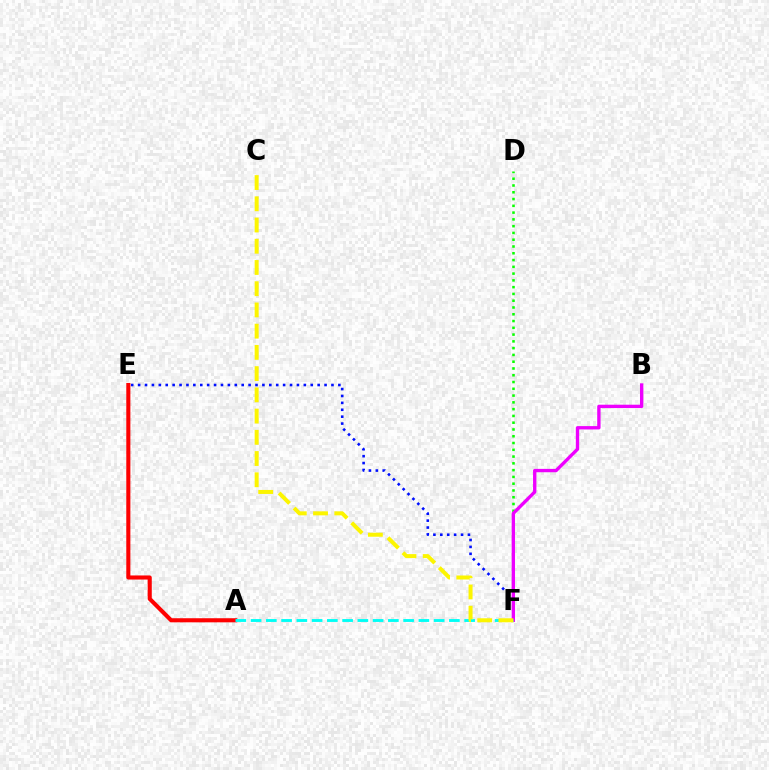{('D', 'F'): [{'color': '#08ff00', 'line_style': 'dotted', 'thickness': 1.84}], ('E', 'F'): [{'color': '#0010ff', 'line_style': 'dotted', 'thickness': 1.88}], ('B', 'F'): [{'color': '#ee00ff', 'line_style': 'solid', 'thickness': 2.41}], ('A', 'E'): [{'color': '#ff0000', 'line_style': 'solid', 'thickness': 2.95}], ('A', 'F'): [{'color': '#00fff6', 'line_style': 'dashed', 'thickness': 2.07}], ('C', 'F'): [{'color': '#fcf500', 'line_style': 'dashed', 'thickness': 2.88}]}